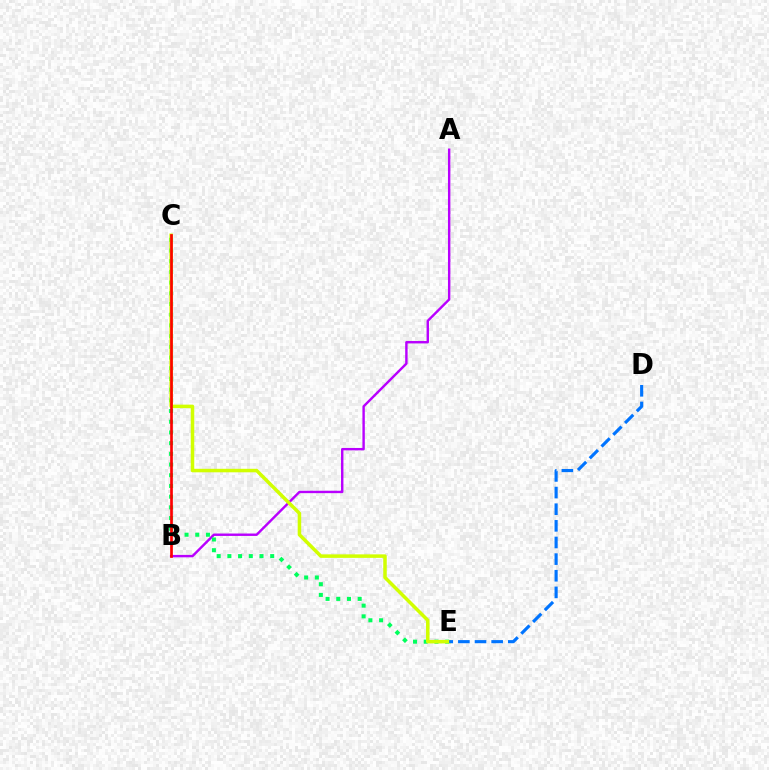{('A', 'B'): [{'color': '#b900ff', 'line_style': 'solid', 'thickness': 1.73}], ('C', 'E'): [{'color': '#00ff5c', 'line_style': 'dotted', 'thickness': 2.91}, {'color': '#d1ff00', 'line_style': 'solid', 'thickness': 2.52}], ('B', 'C'): [{'color': '#ff0000', 'line_style': 'solid', 'thickness': 1.94}], ('D', 'E'): [{'color': '#0074ff', 'line_style': 'dashed', 'thickness': 2.26}]}